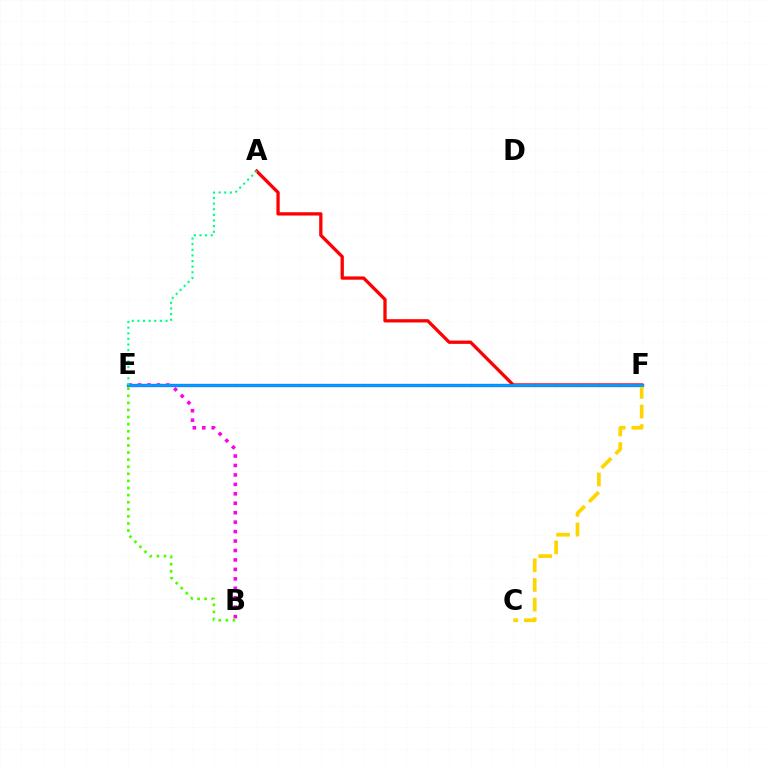{('E', 'F'): [{'color': '#3700ff', 'line_style': 'solid', 'thickness': 2.33}, {'color': '#009eff', 'line_style': 'solid', 'thickness': 2.02}], ('A', 'F'): [{'color': '#ff0000', 'line_style': 'solid', 'thickness': 2.37}], ('C', 'F'): [{'color': '#ffd500', 'line_style': 'dashed', 'thickness': 2.67}], ('B', 'E'): [{'color': '#ff00ed', 'line_style': 'dotted', 'thickness': 2.57}, {'color': '#4fff00', 'line_style': 'dotted', 'thickness': 1.93}], ('A', 'E'): [{'color': '#00ff86', 'line_style': 'dotted', 'thickness': 1.53}]}